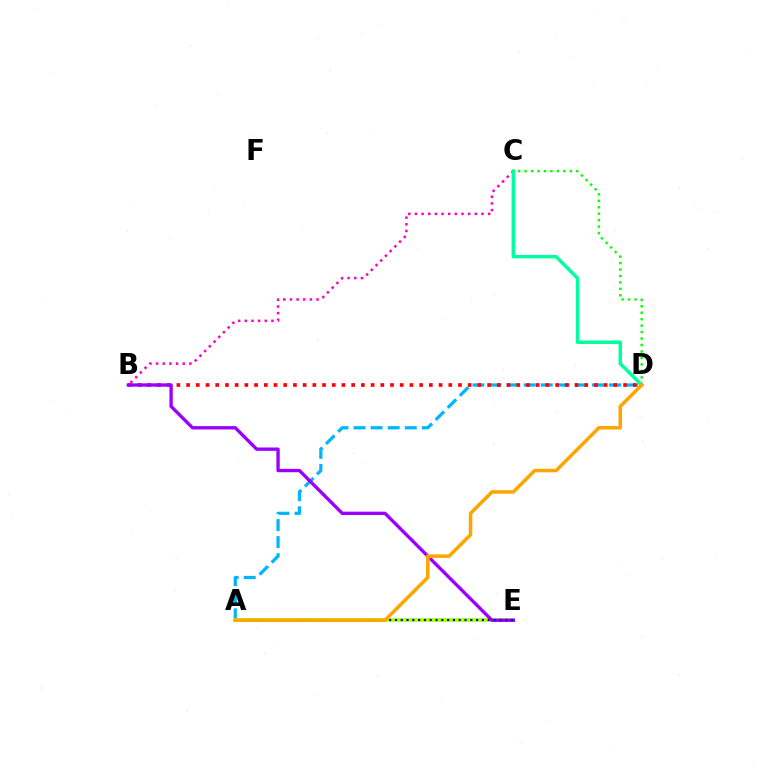{('A', 'D'): [{'color': '#00b5ff', 'line_style': 'dashed', 'thickness': 2.32}, {'color': '#ffa500', 'line_style': 'solid', 'thickness': 2.53}], ('C', 'D'): [{'color': '#08ff00', 'line_style': 'dotted', 'thickness': 1.76}, {'color': '#00ff9d', 'line_style': 'solid', 'thickness': 2.51}], ('A', 'E'): [{'color': '#b3ff00', 'line_style': 'solid', 'thickness': 2.72}, {'color': '#0010ff', 'line_style': 'dotted', 'thickness': 1.58}], ('B', 'C'): [{'color': '#ff00bd', 'line_style': 'dotted', 'thickness': 1.81}], ('B', 'D'): [{'color': '#ff0000', 'line_style': 'dotted', 'thickness': 2.64}], ('B', 'E'): [{'color': '#9b00ff', 'line_style': 'solid', 'thickness': 2.41}]}